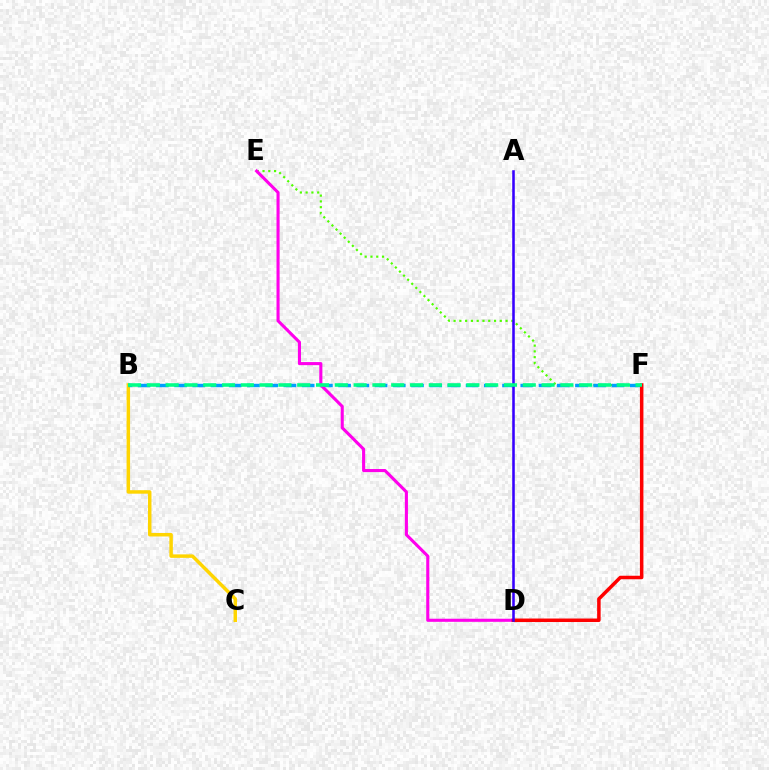{('E', 'F'): [{'color': '#4fff00', 'line_style': 'dotted', 'thickness': 1.57}], ('B', 'C'): [{'color': '#ffd500', 'line_style': 'solid', 'thickness': 2.5}], ('B', 'F'): [{'color': '#009eff', 'line_style': 'dashed', 'thickness': 2.48}, {'color': '#00ff86', 'line_style': 'dashed', 'thickness': 2.55}], ('D', 'E'): [{'color': '#ff00ed', 'line_style': 'solid', 'thickness': 2.23}], ('D', 'F'): [{'color': '#ff0000', 'line_style': 'solid', 'thickness': 2.53}], ('A', 'D'): [{'color': '#3700ff', 'line_style': 'solid', 'thickness': 1.85}]}